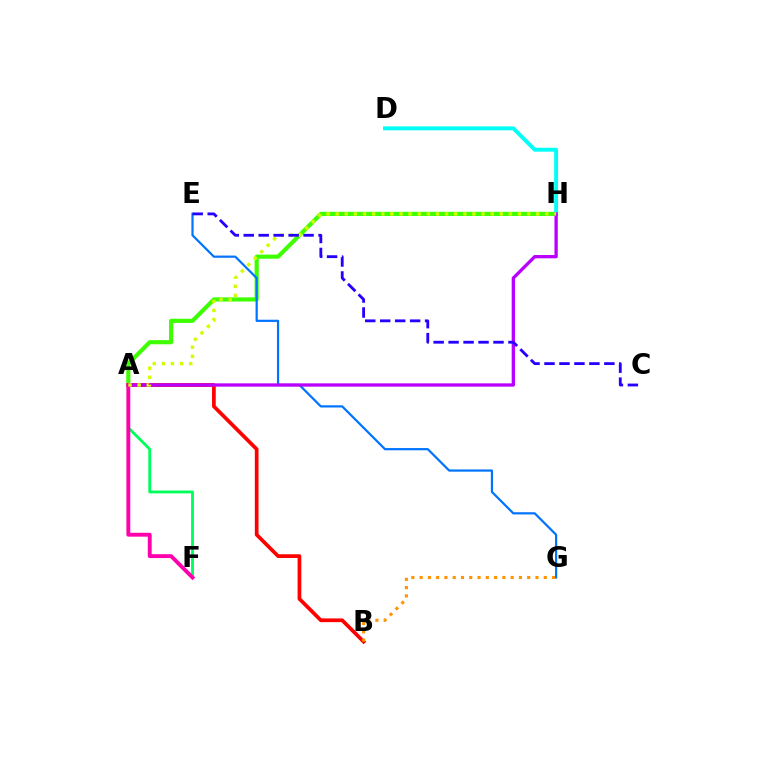{('A', 'F'): [{'color': '#00ff5c', 'line_style': 'solid', 'thickness': 2.05}, {'color': '#ff00ac', 'line_style': 'solid', 'thickness': 2.79}], ('A', 'H'): [{'color': '#3dff00', 'line_style': 'solid', 'thickness': 2.98}, {'color': '#b900ff', 'line_style': 'solid', 'thickness': 2.38}, {'color': '#d1ff00', 'line_style': 'dotted', 'thickness': 2.48}], ('D', 'H'): [{'color': '#00fff6', 'line_style': 'solid', 'thickness': 2.82}], ('A', 'B'): [{'color': '#ff0000', 'line_style': 'solid', 'thickness': 2.67}], ('E', 'G'): [{'color': '#0074ff', 'line_style': 'solid', 'thickness': 1.59}], ('B', 'G'): [{'color': '#ff9400', 'line_style': 'dotted', 'thickness': 2.25}], ('C', 'E'): [{'color': '#2500ff', 'line_style': 'dashed', 'thickness': 2.03}]}